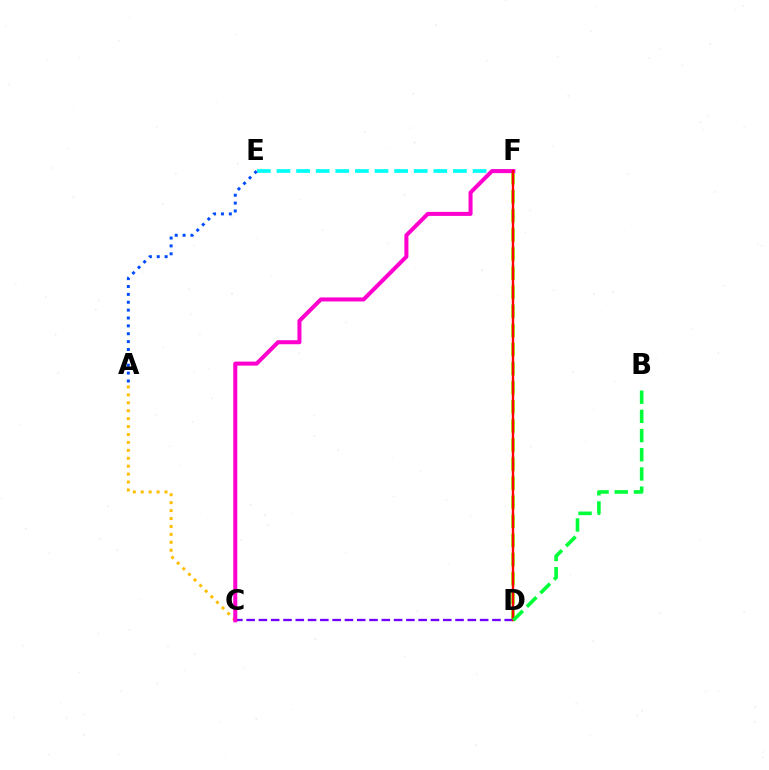{('D', 'F'): [{'color': '#84ff00', 'line_style': 'dashed', 'thickness': 2.59}, {'color': '#ff0000', 'line_style': 'solid', 'thickness': 1.73}], ('C', 'D'): [{'color': '#7200ff', 'line_style': 'dashed', 'thickness': 1.67}], ('A', 'C'): [{'color': '#ffbd00', 'line_style': 'dotted', 'thickness': 2.15}], ('E', 'F'): [{'color': '#00fff6', 'line_style': 'dashed', 'thickness': 2.66}], ('C', 'F'): [{'color': '#ff00cf', 'line_style': 'solid', 'thickness': 2.9}], ('A', 'E'): [{'color': '#004bff', 'line_style': 'dotted', 'thickness': 2.14}], ('B', 'D'): [{'color': '#00ff39', 'line_style': 'dashed', 'thickness': 2.61}]}